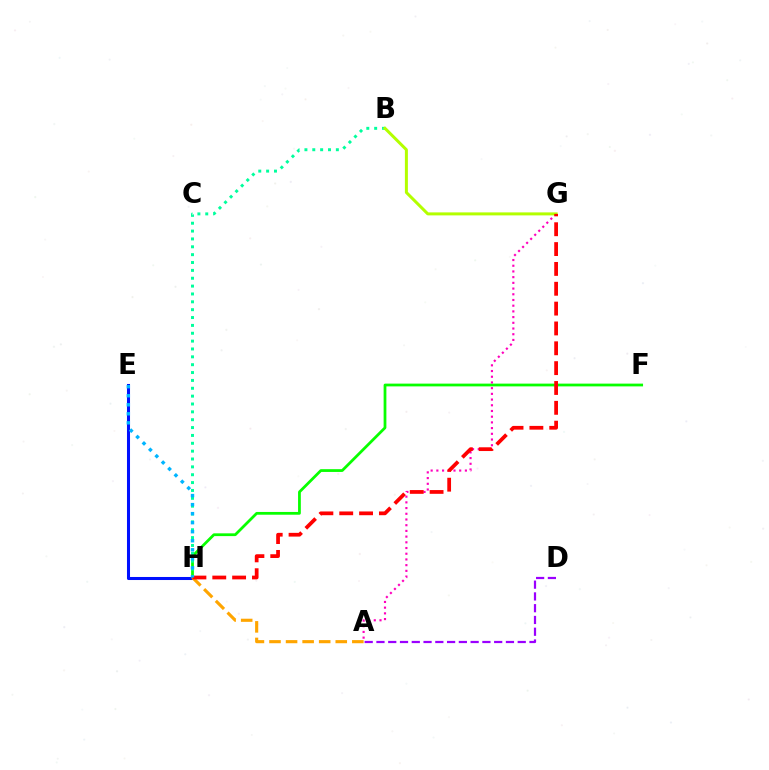{('A', 'D'): [{'color': '#9b00ff', 'line_style': 'dashed', 'thickness': 1.6}], ('F', 'H'): [{'color': '#08ff00', 'line_style': 'solid', 'thickness': 1.99}], ('A', 'G'): [{'color': '#ff00bd', 'line_style': 'dotted', 'thickness': 1.55}], ('E', 'H'): [{'color': '#0010ff', 'line_style': 'solid', 'thickness': 2.19}, {'color': '#00b5ff', 'line_style': 'dotted', 'thickness': 2.45}], ('B', 'H'): [{'color': '#00ff9d', 'line_style': 'dotted', 'thickness': 2.14}], ('B', 'G'): [{'color': '#b3ff00', 'line_style': 'solid', 'thickness': 2.16}], ('A', 'H'): [{'color': '#ffa500', 'line_style': 'dashed', 'thickness': 2.25}], ('G', 'H'): [{'color': '#ff0000', 'line_style': 'dashed', 'thickness': 2.7}]}